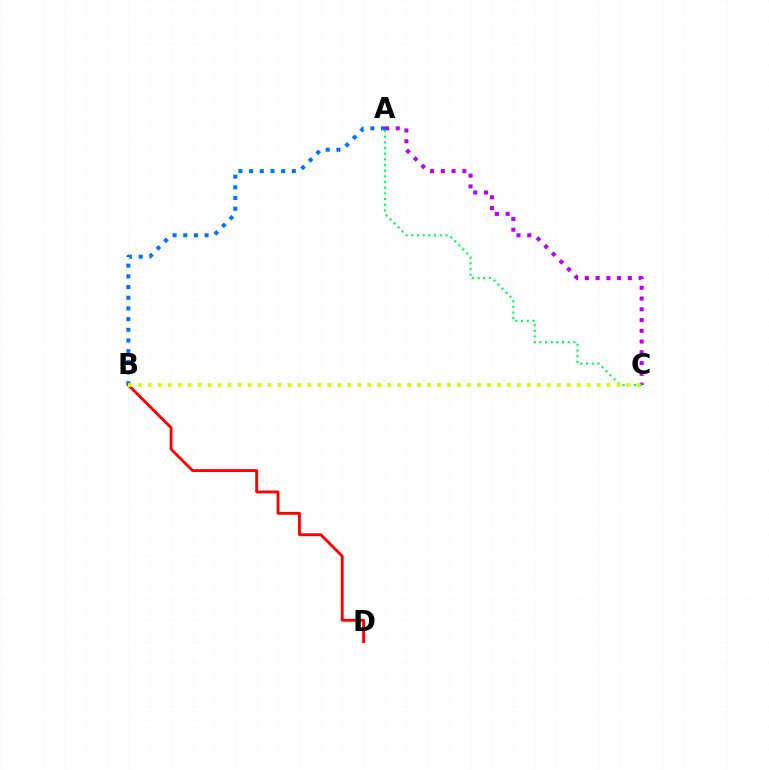{('B', 'D'): [{'color': '#ff0000', 'line_style': 'solid', 'thickness': 2.06}], ('A', 'B'): [{'color': '#0074ff', 'line_style': 'dotted', 'thickness': 2.9}], ('A', 'C'): [{'color': '#b900ff', 'line_style': 'dotted', 'thickness': 2.92}, {'color': '#00ff5c', 'line_style': 'dotted', 'thickness': 1.54}], ('B', 'C'): [{'color': '#d1ff00', 'line_style': 'dotted', 'thickness': 2.71}]}